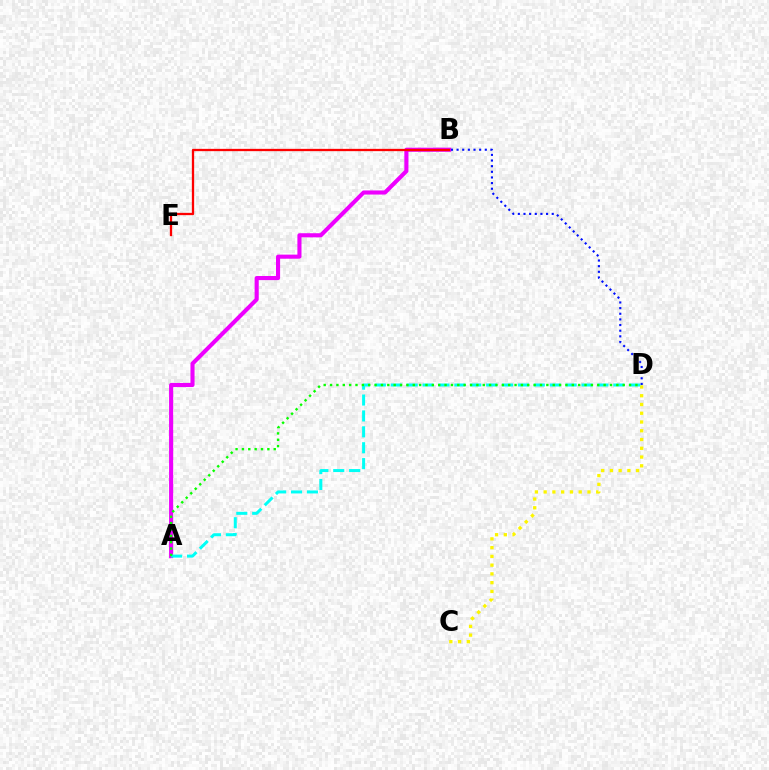{('A', 'B'): [{'color': '#ee00ff', 'line_style': 'solid', 'thickness': 2.95}], ('C', 'D'): [{'color': '#fcf500', 'line_style': 'dotted', 'thickness': 2.38}], ('A', 'D'): [{'color': '#00fff6', 'line_style': 'dashed', 'thickness': 2.16}, {'color': '#08ff00', 'line_style': 'dotted', 'thickness': 1.73}], ('B', 'E'): [{'color': '#ff0000', 'line_style': 'solid', 'thickness': 1.65}], ('B', 'D'): [{'color': '#0010ff', 'line_style': 'dotted', 'thickness': 1.53}]}